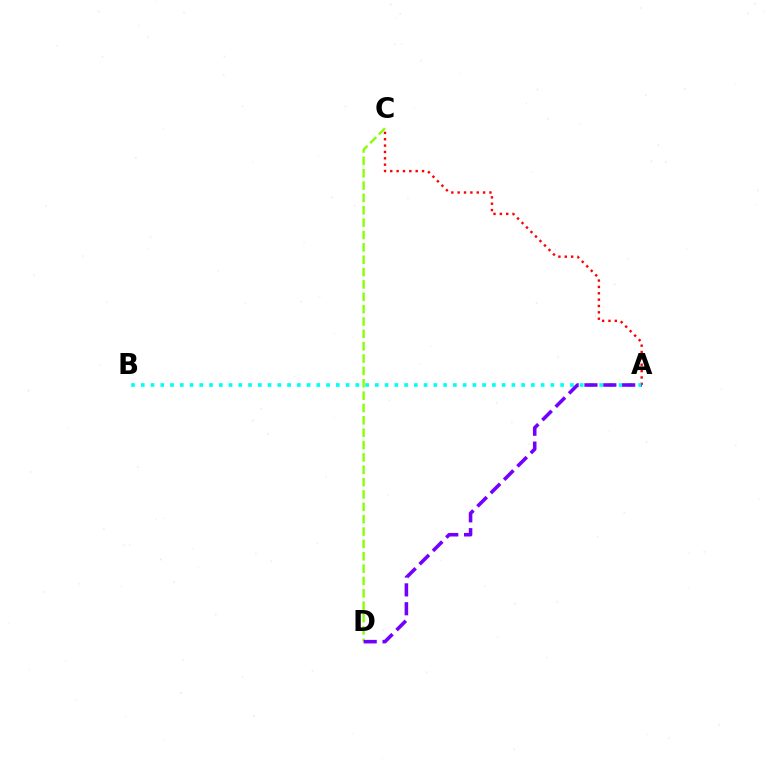{('A', 'C'): [{'color': '#ff0000', 'line_style': 'dotted', 'thickness': 1.73}], ('A', 'B'): [{'color': '#00fff6', 'line_style': 'dotted', 'thickness': 2.65}], ('C', 'D'): [{'color': '#84ff00', 'line_style': 'dashed', 'thickness': 1.68}], ('A', 'D'): [{'color': '#7200ff', 'line_style': 'dashed', 'thickness': 2.56}]}